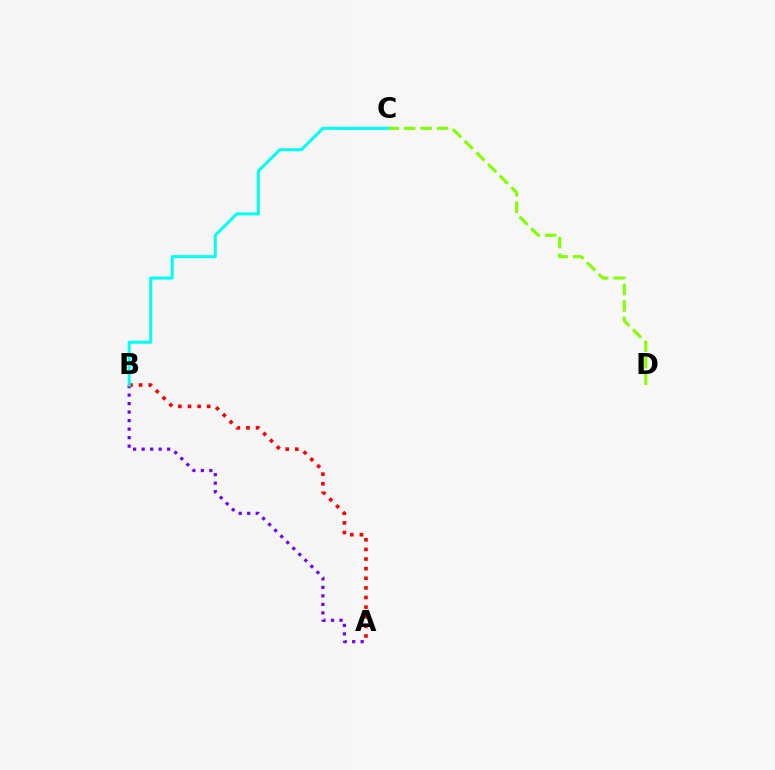{('A', 'B'): [{'color': '#7200ff', 'line_style': 'dotted', 'thickness': 2.31}, {'color': '#ff0000', 'line_style': 'dotted', 'thickness': 2.61}], ('C', 'D'): [{'color': '#84ff00', 'line_style': 'dashed', 'thickness': 2.24}], ('B', 'C'): [{'color': '#00fff6', 'line_style': 'solid', 'thickness': 2.19}]}